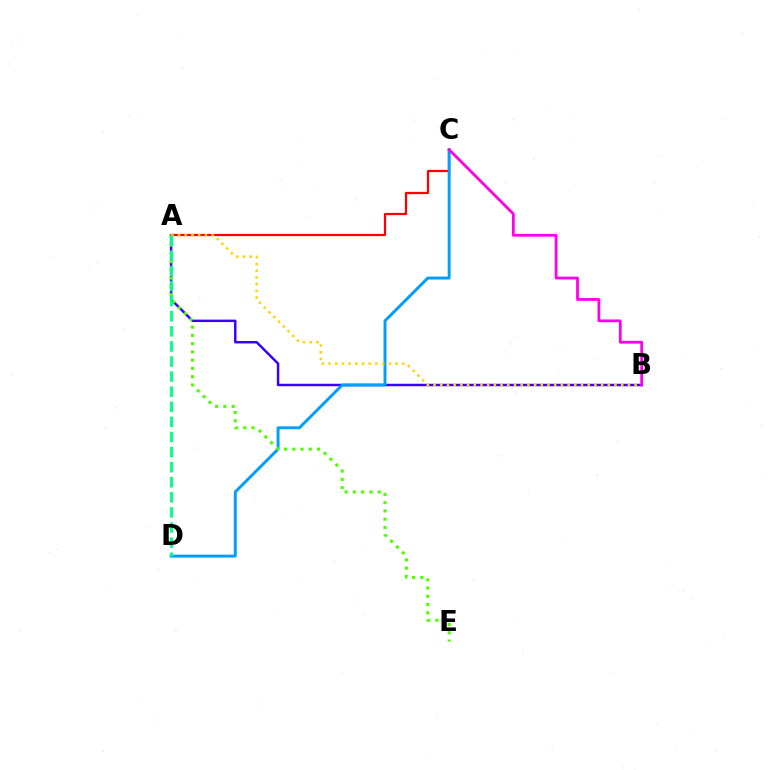{('A', 'B'): [{'color': '#3700ff', 'line_style': 'solid', 'thickness': 1.77}, {'color': '#ffd500', 'line_style': 'dotted', 'thickness': 1.82}], ('A', 'C'): [{'color': '#ff0000', 'line_style': 'solid', 'thickness': 1.6}], ('C', 'D'): [{'color': '#009eff', 'line_style': 'solid', 'thickness': 2.12}], ('B', 'C'): [{'color': '#ff00ed', 'line_style': 'solid', 'thickness': 2.0}], ('A', 'E'): [{'color': '#4fff00', 'line_style': 'dotted', 'thickness': 2.24}], ('A', 'D'): [{'color': '#00ff86', 'line_style': 'dashed', 'thickness': 2.05}]}